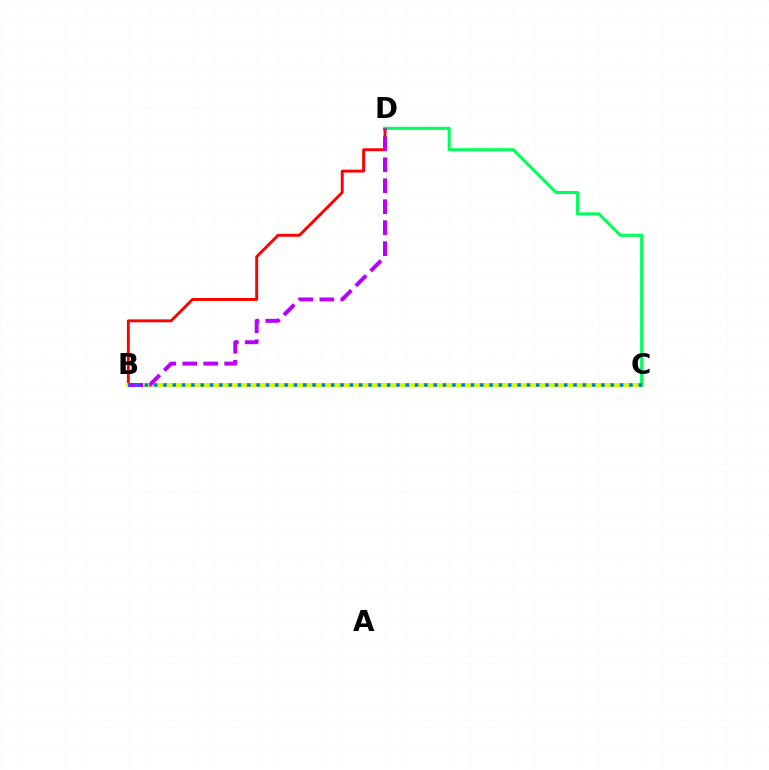{('B', 'D'): [{'color': '#ff0000', 'line_style': 'solid', 'thickness': 2.08}, {'color': '#b900ff', 'line_style': 'dashed', 'thickness': 2.85}], ('B', 'C'): [{'color': '#d1ff00', 'line_style': 'solid', 'thickness': 2.95}, {'color': '#0074ff', 'line_style': 'dotted', 'thickness': 2.53}], ('C', 'D'): [{'color': '#00ff5c', 'line_style': 'solid', 'thickness': 2.21}]}